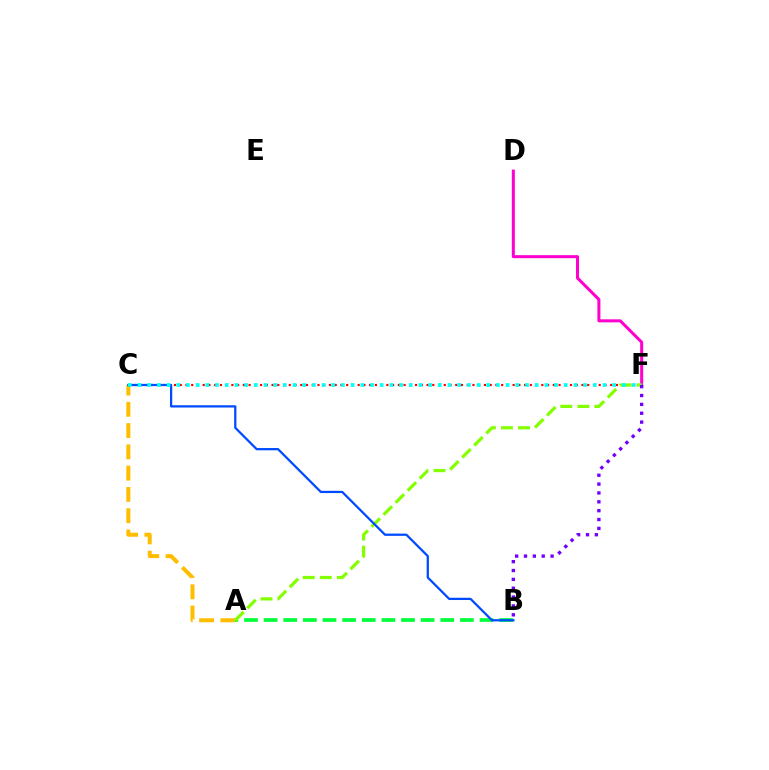{('D', 'F'): [{'color': '#ff00cf', 'line_style': 'solid', 'thickness': 2.18}], ('A', 'C'): [{'color': '#ffbd00', 'line_style': 'dashed', 'thickness': 2.89}], ('C', 'F'): [{'color': '#ff0000', 'line_style': 'dotted', 'thickness': 1.56}, {'color': '#00fff6', 'line_style': 'dotted', 'thickness': 2.63}], ('A', 'B'): [{'color': '#00ff39', 'line_style': 'dashed', 'thickness': 2.67}], ('A', 'F'): [{'color': '#84ff00', 'line_style': 'dashed', 'thickness': 2.32}], ('B', 'C'): [{'color': '#004bff', 'line_style': 'solid', 'thickness': 1.62}], ('B', 'F'): [{'color': '#7200ff', 'line_style': 'dotted', 'thickness': 2.41}]}